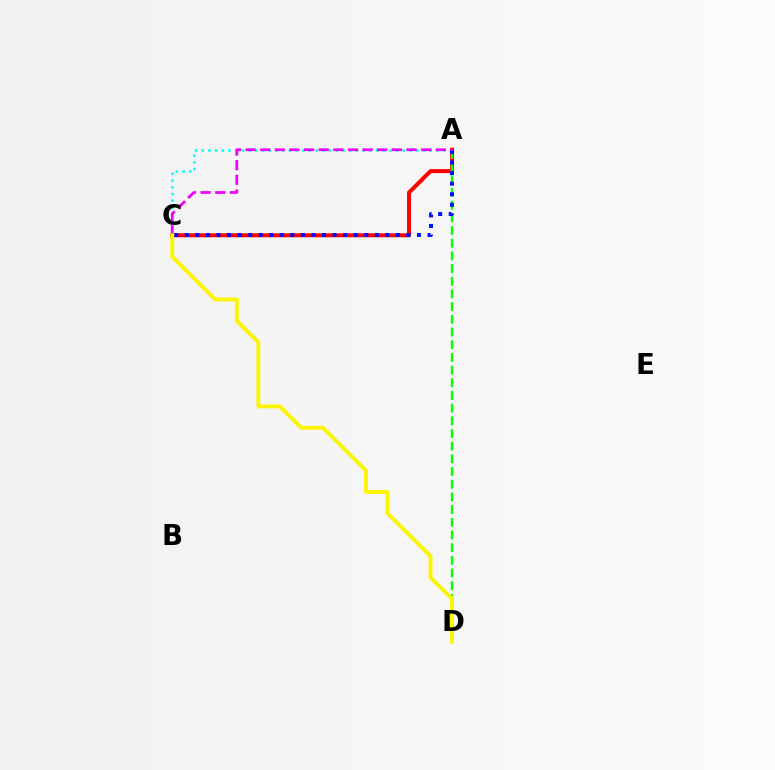{('A', 'C'): [{'color': '#00fff6', 'line_style': 'dotted', 'thickness': 1.82}, {'color': '#ff0000', 'line_style': 'solid', 'thickness': 2.87}, {'color': '#0010ff', 'line_style': 'dotted', 'thickness': 2.87}, {'color': '#ee00ff', 'line_style': 'dashed', 'thickness': 1.99}], ('A', 'D'): [{'color': '#08ff00', 'line_style': 'dashed', 'thickness': 1.72}], ('C', 'D'): [{'color': '#fcf500', 'line_style': 'solid', 'thickness': 2.8}]}